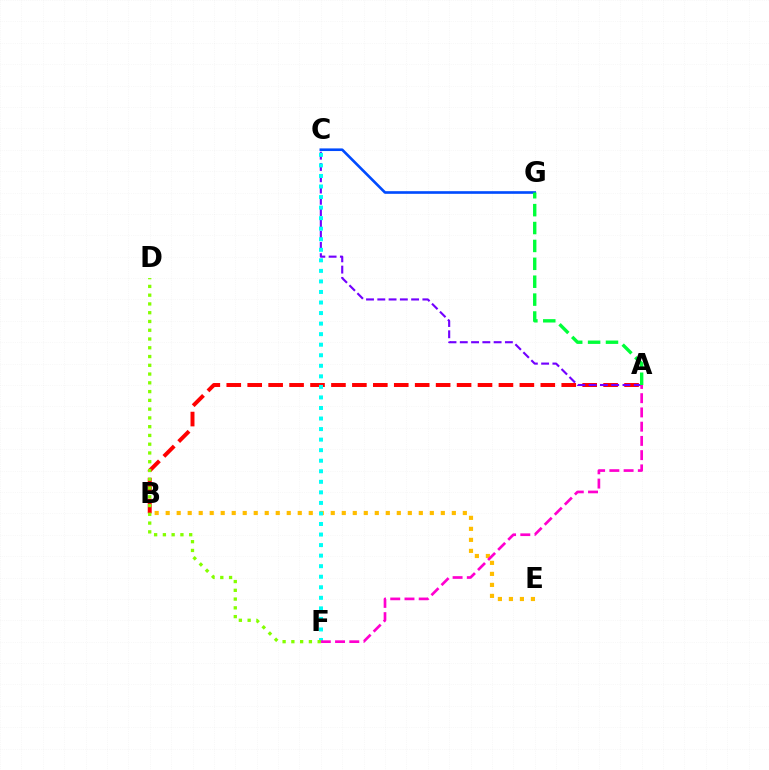{('A', 'B'): [{'color': '#ff0000', 'line_style': 'dashed', 'thickness': 2.84}], ('A', 'C'): [{'color': '#7200ff', 'line_style': 'dashed', 'thickness': 1.53}], ('B', 'E'): [{'color': '#ffbd00', 'line_style': 'dotted', 'thickness': 2.99}], ('C', 'F'): [{'color': '#00fff6', 'line_style': 'dotted', 'thickness': 2.87}], ('A', 'F'): [{'color': '#ff00cf', 'line_style': 'dashed', 'thickness': 1.93}], ('C', 'G'): [{'color': '#004bff', 'line_style': 'solid', 'thickness': 1.9}], ('D', 'F'): [{'color': '#84ff00', 'line_style': 'dotted', 'thickness': 2.38}], ('A', 'G'): [{'color': '#00ff39', 'line_style': 'dashed', 'thickness': 2.43}]}